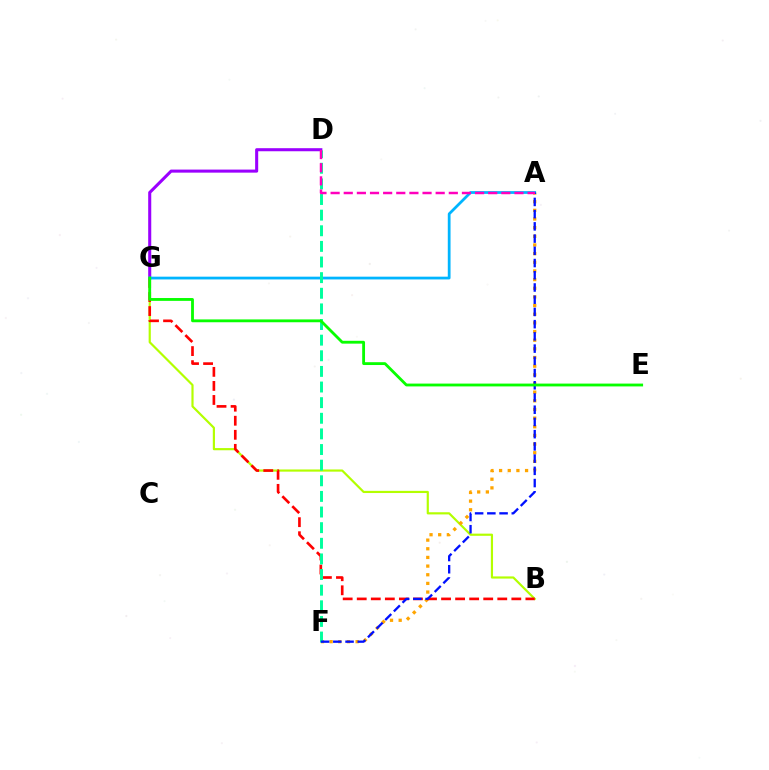{('D', 'G'): [{'color': '#9b00ff', 'line_style': 'solid', 'thickness': 2.2}], ('B', 'G'): [{'color': '#b3ff00', 'line_style': 'solid', 'thickness': 1.57}, {'color': '#ff0000', 'line_style': 'dashed', 'thickness': 1.91}], ('A', 'F'): [{'color': '#ffa500', 'line_style': 'dotted', 'thickness': 2.35}, {'color': '#0010ff', 'line_style': 'dashed', 'thickness': 1.66}], ('A', 'G'): [{'color': '#00b5ff', 'line_style': 'solid', 'thickness': 1.99}], ('D', 'F'): [{'color': '#00ff9d', 'line_style': 'dashed', 'thickness': 2.12}], ('A', 'D'): [{'color': '#ff00bd', 'line_style': 'dashed', 'thickness': 1.78}], ('E', 'G'): [{'color': '#08ff00', 'line_style': 'solid', 'thickness': 2.04}]}